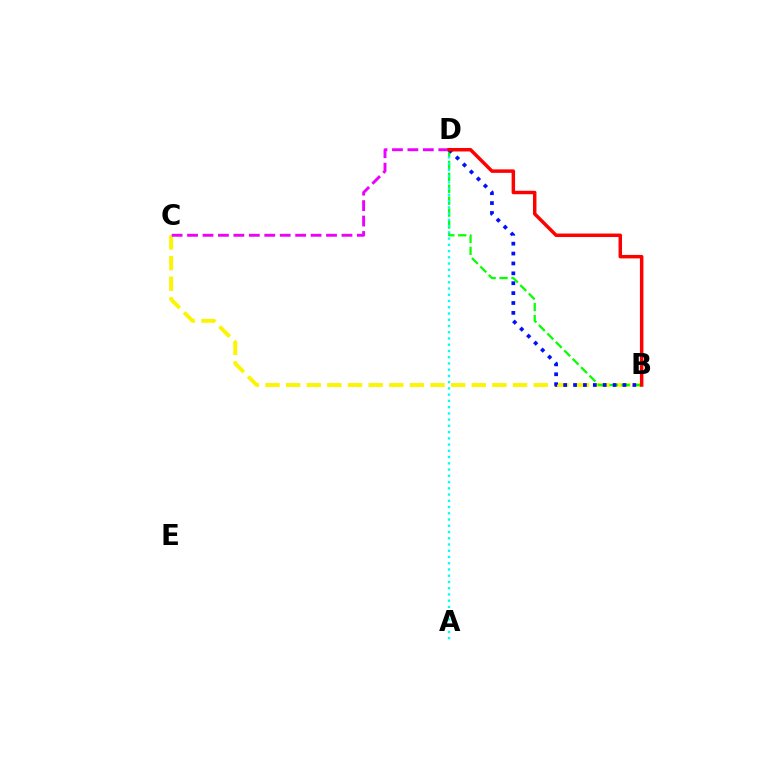{('B', 'C'): [{'color': '#fcf500', 'line_style': 'dashed', 'thickness': 2.8}], ('C', 'D'): [{'color': '#ee00ff', 'line_style': 'dashed', 'thickness': 2.1}], ('B', 'D'): [{'color': '#08ff00', 'line_style': 'dashed', 'thickness': 1.62}, {'color': '#0010ff', 'line_style': 'dotted', 'thickness': 2.69}, {'color': '#ff0000', 'line_style': 'solid', 'thickness': 2.51}], ('A', 'D'): [{'color': '#00fff6', 'line_style': 'dotted', 'thickness': 1.7}]}